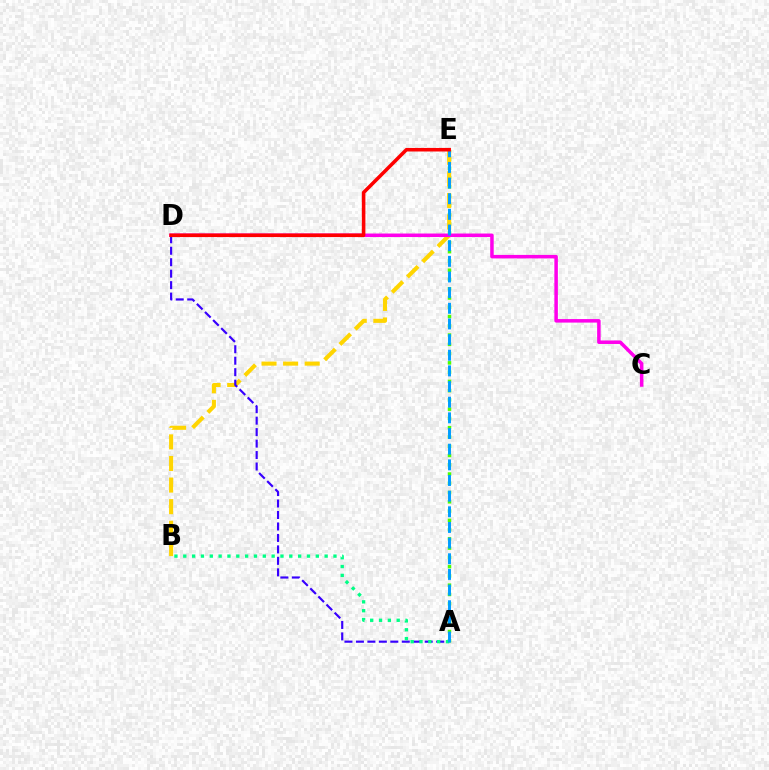{('A', 'E'): [{'color': '#4fff00', 'line_style': 'dotted', 'thickness': 2.52}, {'color': '#009eff', 'line_style': 'dashed', 'thickness': 2.13}], ('B', 'E'): [{'color': '#ffd500', 'line_style': 'dashed', 'thickness': 2.93}], ('A', 'D'): [{'color': '#3700ff', 'line_style': 'dashed', 'thickness': 1.56}], ('A', 'B'): [{'color': '#00ff86', 'line_style': 'dotted', 'thickness': 2.4}], ('C', 'D'): [{'color': '#ff00ed', 'line_style': 'solid', 'thickness': 2.53}], ('D', 'E'): [{'color': '#ff0000', 'line_style': 'solid', 'thickness': 2.56}]}